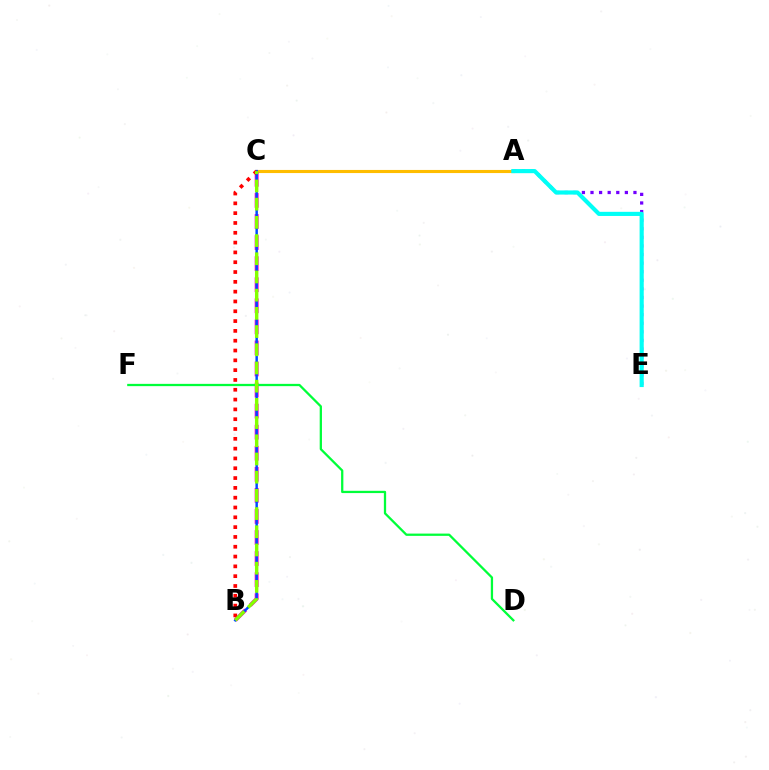{('A', 'E'): [{'color': '#7200ff', 'line_style': 'dotted', 'thickness': 2.33}, {'color': '#00fff6', 'line_style': 'solid', 'thickness': 2.98}], ('A', 'C'): [{'color': '#ffbd00', 'line_style': 'solid', 'thickness': 2.24}], ('B', 'C'): [{'color': '#ff00cf', 'line_style': 'dashed', 'thickness': 2.86}, {'color': '#004bff', 'line_style': 'solid', 'thickness': 1.77}, {'color': '#ff0000', 'line_style': 'dotted', 'thickness': 2.67}, {'color': '#84ff00', 'line_style': 'dashed', 'thickness': 2.47}], ('D', 'F'): [{'color': '#00ff39', 'line_style': 'solid', 'thickness': 1.64}]}